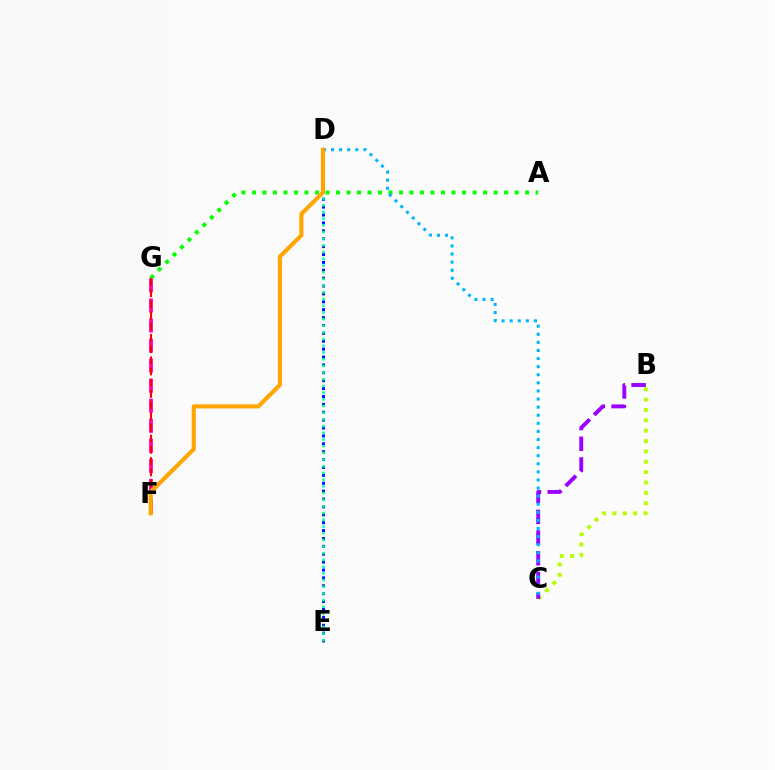{('B', 'C'): [{'color': '#b3ff00', 'line_style': 'dotted', 'thickness': 2.82}, {'color': '#9b00ff', 'line_style': 'dashed', 'thickness': 2.81}], ('D', 'E'): [{'color': '#0010ff', 'line_style': 'dotted', 'thickness': 2.14}, {'color': '#00ff9d', 'line_style': 'dotted', 'thickness': 1.82}], ('A', 'G'): [{'color': '#08ff00', 'line_style': 'dotted', 'thickness': 2.85}], ('C', 'D'): [{'color': '#00b5ff', 'line_style': 'dotted', 'thickness': 2.2}], ('F', 'G'): [{'color': '#ff00bd', 'line_style': 'dashed', 'thickness': 2.72}, {'color': '#ff0000', 'line_style': 'dashed', 'thickness': 1.52}], ('D', 'F'): [{'color': '#ffa500', 'line_style': 'solid', 'thickness': 2.96}]}